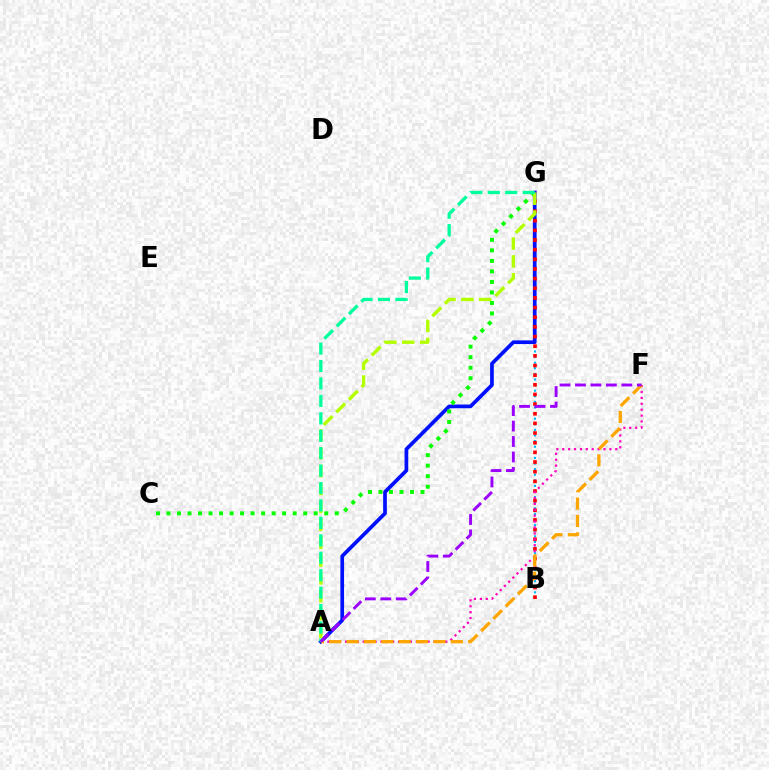{('B', 'G'): [{'color': '#00b5ff', 'line_style': 'dotted', 'thickness': 1.52}, {'color': '#ff0000', 'line_style': 'dotted', 'thickness': 2.62}], ('A', 'G'): [{'color': '#0010ff', 'line_style': 'solid', 'thickness': 2.66}, {'color': '#b3ff00', 'line_style': 'dashed', 'thickness': 2.43}, {'color': '#00ff9d', 'line_style': 'dashed', 'thickness': 2.37}], ('C', 'G'): [{'color': '#08ff00', 'line_style': 'dotted', 'thickness': 2.86}], ('A', 'F'): [{'color': '#ff00bd', 'line_style': 'dotted', 'thickness': 1.6}, {'color': '#ffa500', 'line_style': 'dashed', 'thickness': 2.36}, {'color': '#9b00ff', 'line_style': 'dashed', 'thickness': 2.1}]}